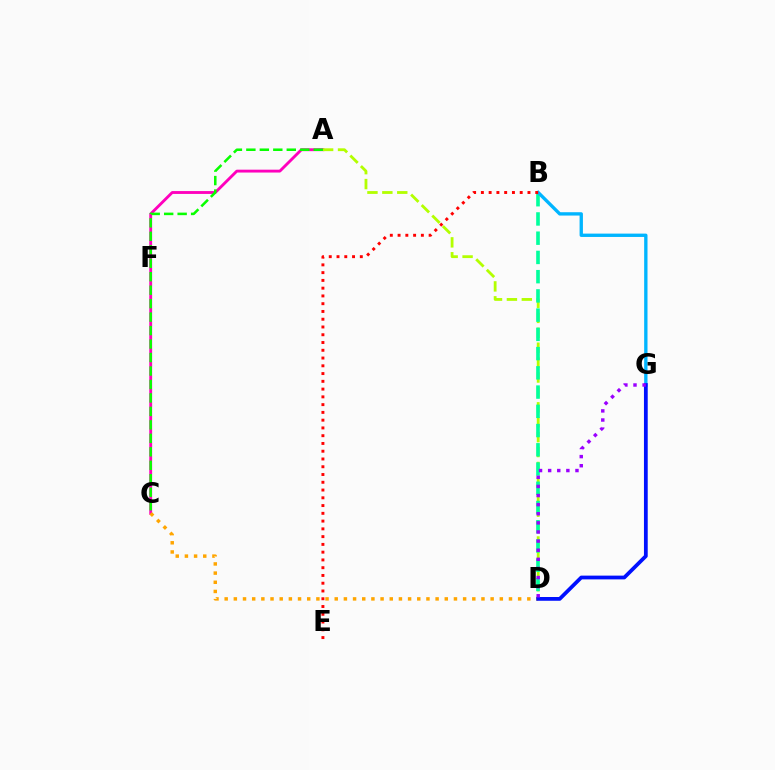{('A', 'C'): [{'color': '#ff00bd', 'line_style': 'solid', 'thickness': 2.06}, {'color': '#08ff00', 'line_style': 'dashed', 'thickness': 1.83}], ('A', 'D'): [{'color': '#b3ff00', 'line_style': 'dashed', 'thickness': 2.03}], ('B', 'D'): [{'color': '#00ff9d', 'line_style': 'dashed', 'thickness': 2.61}], ('B', 'G'): [{'color': '#00b5ff', 'line_style': 'solid', 'thickness': 2.41}], ('B', 'E'): [{'color': '#ff0000', 'line_style': 'dotted', 'thickness': 2.11}], ('C', 'D'): [{'color': '#ffa500', 'line_style': 'dotted', 'thickness': 2.49}], ('D', 'G'): [{'color': '#0010ff', 'line_style': 'solid', 'thickness': 2.71}, {'color': '#9b00ff', 'line_style': 'dotted', 'thickness': 2.48}]}